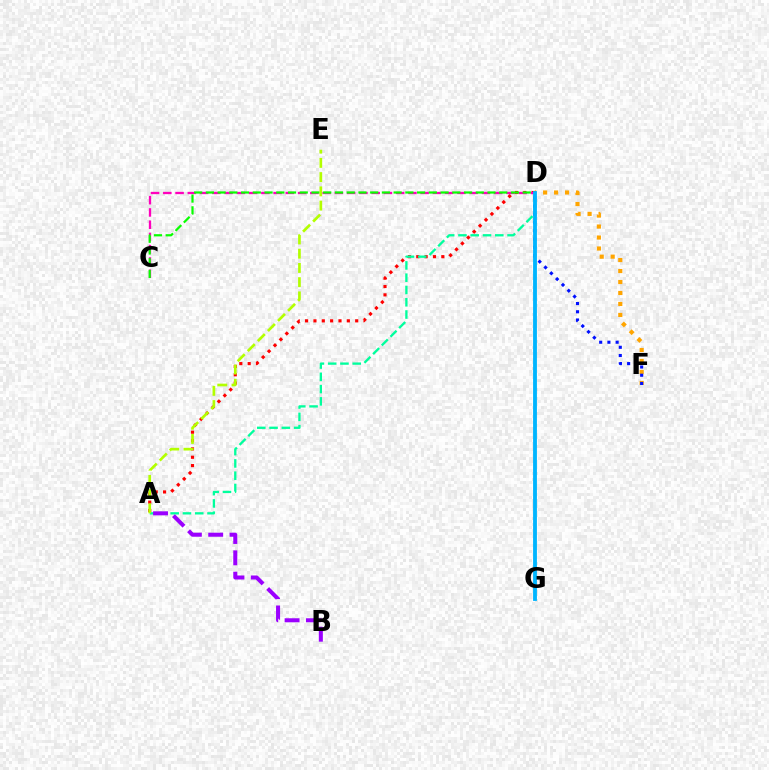{('A', 'D'): [{'color': '#ff0000', 'line_style': 'dotted', 'thickness': 2.27}, {'color': '#00ff9d', 'line_style': 'dashed', 'thickness': 1.67}], ('C', 'D'): [{'color': '#ff00bd', 'line_style': 'dashed', 'thickness': 1.66}, {'color': '#08ff00', 'line_style': 'dashed', 'thickness': 1.59}], ('D', 'F'): [{'color': '#ffa500', 'line_style': 'dotted', 'thickness': 2.98}, {'color': '#0010ff', 'line_style': 'dotted', 'thickness': 2.23}], ('A', 'B'): [{'color': '#9b00ff', 'line_style': 'dashed', 'thickness': 2.9}], ('D', 'G'): [{'color': '#00b5ff', 'line_style': 'solid', 'thickness': 2.76}], ('A', 'E'): [{'color': '#b3ff00', 'line_style': 'dashed', 'thickness': 1.93}]}